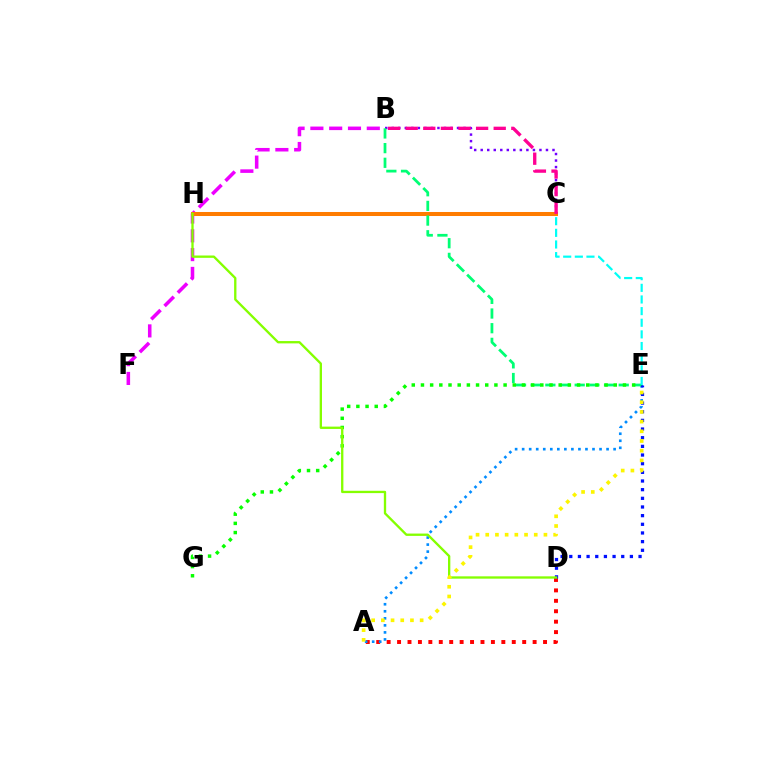{('B', 'C'): [{'color': '#7200ff', 'line_style': 'dotted', 'thickness': 1.77}, {'color': '#ff0094', 'line_style': 'dashed', 'thickness': 2.39}], ('B', 'F'): [{'color': '#ee00ff', 'line_style': 'dashed', 'thickness': 2.55}], ('C', 'H'): [{'color': '#ff7c00', 'line_style': 'solid', 'thickness': 2.89}], ('A', 'D'): [{'color': '#ff0000', 'line_style': 'dotted', 'thickness': 2.83}], ('A', 'E'): [{'color': '#008cff', 'line_style': 'dotted', 'thickness': 1.91}, {'color': '#fcf500', 'line_style': 'dotted', 'thickness': 2.64}], ('B', 'E'): [{'color': '#00ff74', 'line_style': 'dashed', 'thickness': 1.99}], ('E', 'G'): [{'color': '#08ff00', 'line_style': 'dotted', 'thickness': 2.49}], ('D', 'E'): [{'color': '#0010ff', 'line_style': 'dotted', 'thickness': 2.35}], ('D', 'H'): [{'color': '#84ff00', 'line_style': 'solid', 'thickness': 1.68}], ('C', 'E'): [{'color': '#00fff6', 'line_style': 'dashed', 'thickness': 1.58}]}